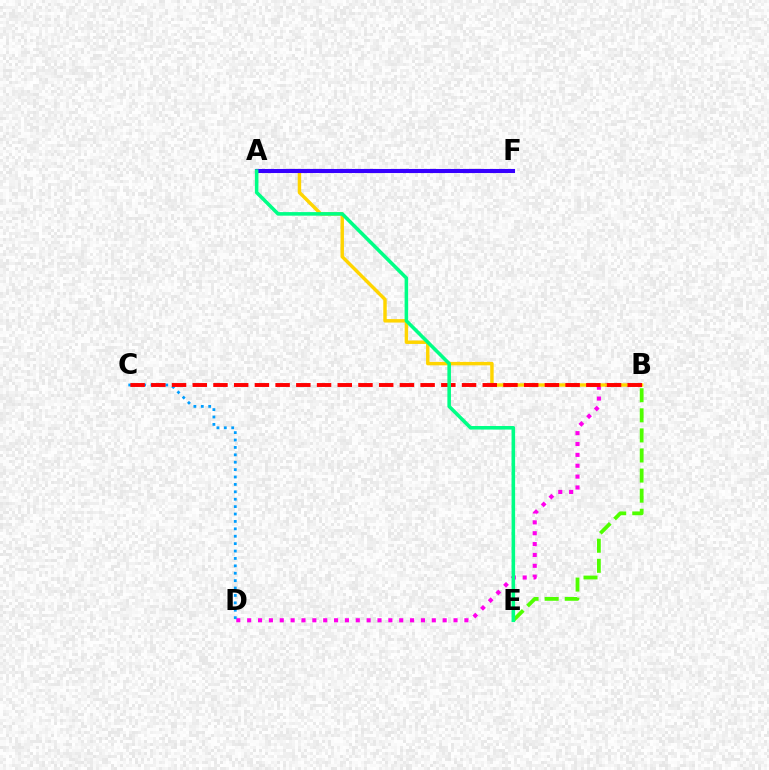{('B', 'D'): [{'color': '#ff00ed', 'line_style': 'dotted', 'thickness': 2.95}], ('A', 'B'): [{'color': '#ffd500', 'line_style': 'solid', 'thickness': 2.48}], ('C', 'D'): [{'color': '#009eff', 'line_style': 'dotted', 'thickness': 2.01}], ('A', 'F'): [{'color': '#3700ff', 'line_style': 'solid', 'thickness': 2.94}], ('B', 'C'): [{'color': '#ff0000', 'line_style': 'dashed', 'thickness': 2.81}], ('B', 'E'): [{'color': '#4fff00', 'line_style': 'dashed', 'thickness': 2.73}], ('A', 'E'): [{'color': '#00ff86', 'line_style': 'solid', 'thickness': 2.57}]}